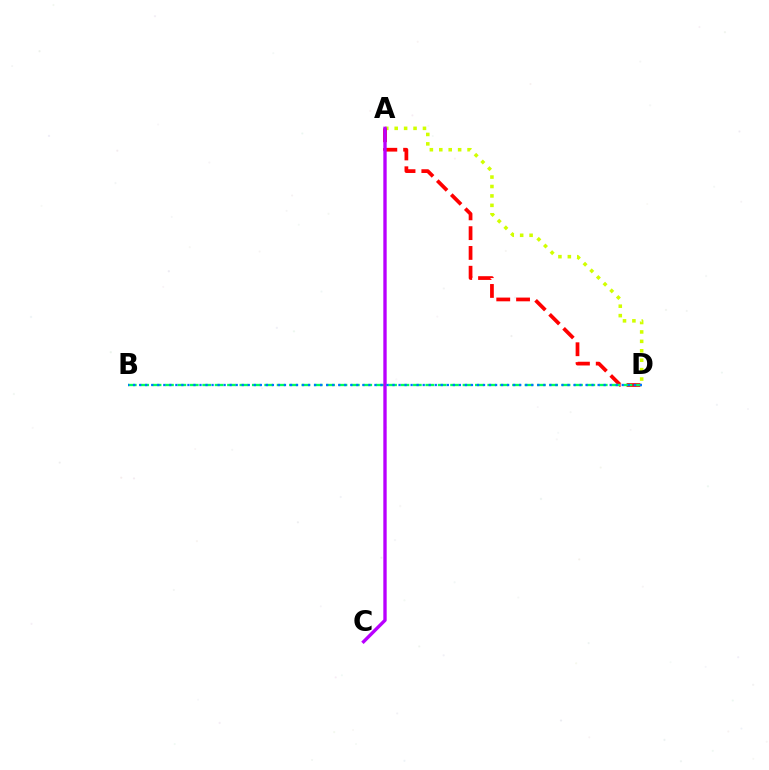{('A', 'D'): [{'color': '#d1ff00', 'line_style': 'dotted', 'thickness': 2.56}, {'color': '#ff0000', 'line_style': 'dashed', 'thickness': 2.69}], ('B', 'D'): [{'color': '#00ff5c', 'line_style': 'dashed', 'thickness': 1.68}, {'color': '#0074ff', 'line_style': 'dotted', 'thickness': 1.64}], ('A', 'C'): [{'color': '#b900ff', 'line_style': 'solid', 'thickness': 2.42}]}